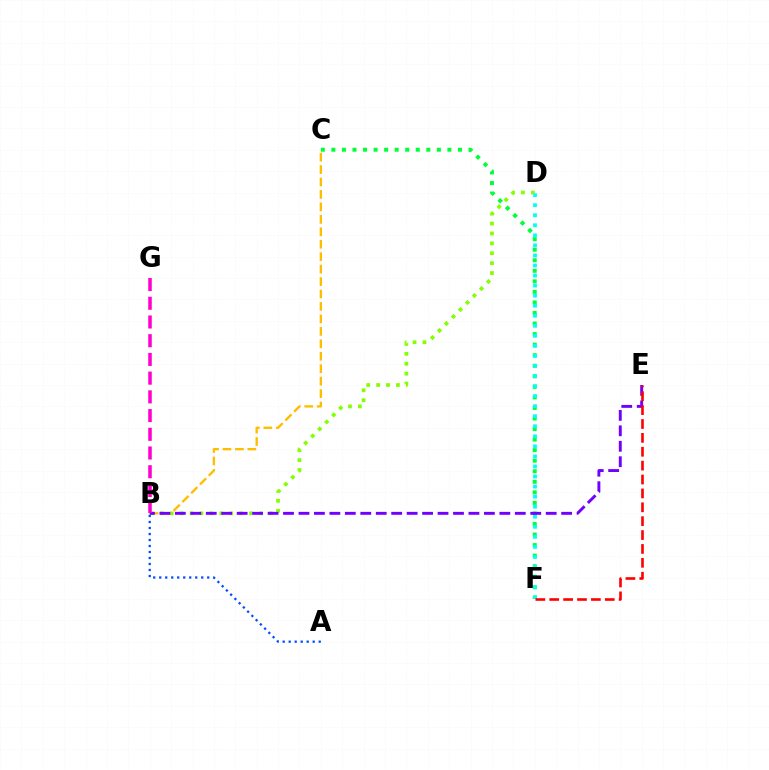{('B', 'D'): [{'color': '#84ff00', 'line_style': 'dotted', 'thickness': 2.69}], ('B', 'C'): [{'color': '#ffbd00', 'line_style': 'dashed', 'thickness': 1.69}], ('C', 'F'): [{'color': '#00ff39', 'line_style': 'dotted', 'thickness': 2.87}], ('A', 'B'): [{'color': '#004bff', 'line_style': 'dotted', 'thickness': 1.63}], ('D', 'F'): [{'color': '#00fff6', 'line_style': 'dotted', 'thickness': 2.73}], ('B', 'E'): [{'color': '#7200ff', 'line_style': 'dashed', 'thickness': 2.1}], ('E', 'F'): [{'color': '#ff0000', 'line_style': 'dashed', 'thickness': 1.89}], ('B', 'G'): [{'color': '#ff00cf', 'line_style': 'dashed', 'thickness': 2.54}]}